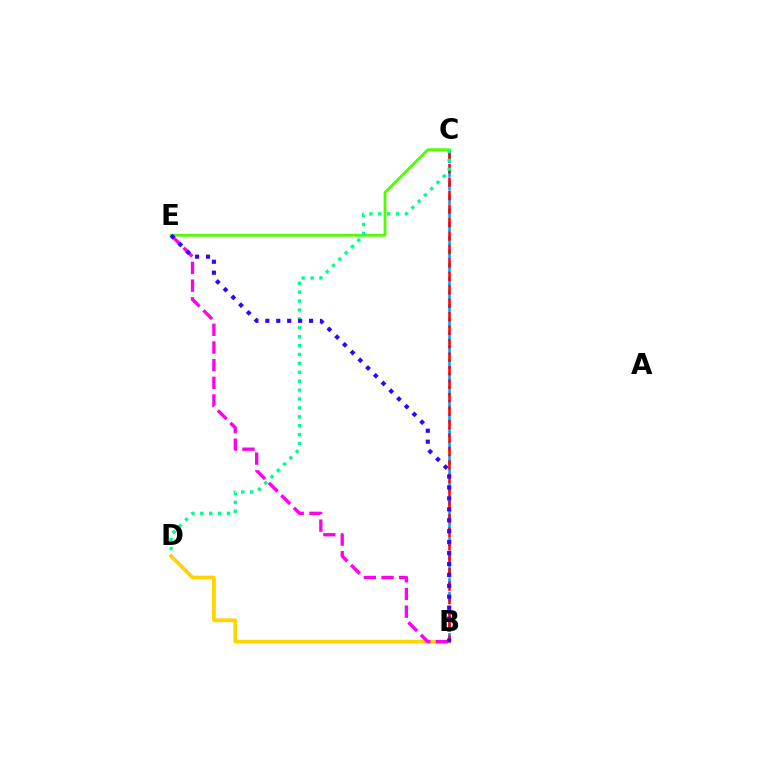{('B', 'D'): [{'color': '#ffd500', 'line_style': 'solid', 'thickness': 2.7}], ('C', 'E'): [{'color': '#4fff00', 'line_style': 'solid', 'thickness': 2.01}], ('B', 'C'): [{'color': '#009eff', 'line_style': 'dashed', 'thickness': 1.86}, {'color': '#ff0000', 'line_style': 'dashed', 'thickness': 1.83}], ('B', 'E'): [{'color': '#ff00ed', 'line_style': 'dashed', 'thickness': 2.4}, {'color': '#3700ff', 'line_style': 'dotted', 'thickness': 2.97}], ('C', 'D'): [{'color': '#00ff86', 'line_style': 'dotted', 'thickness': 2.42}]}